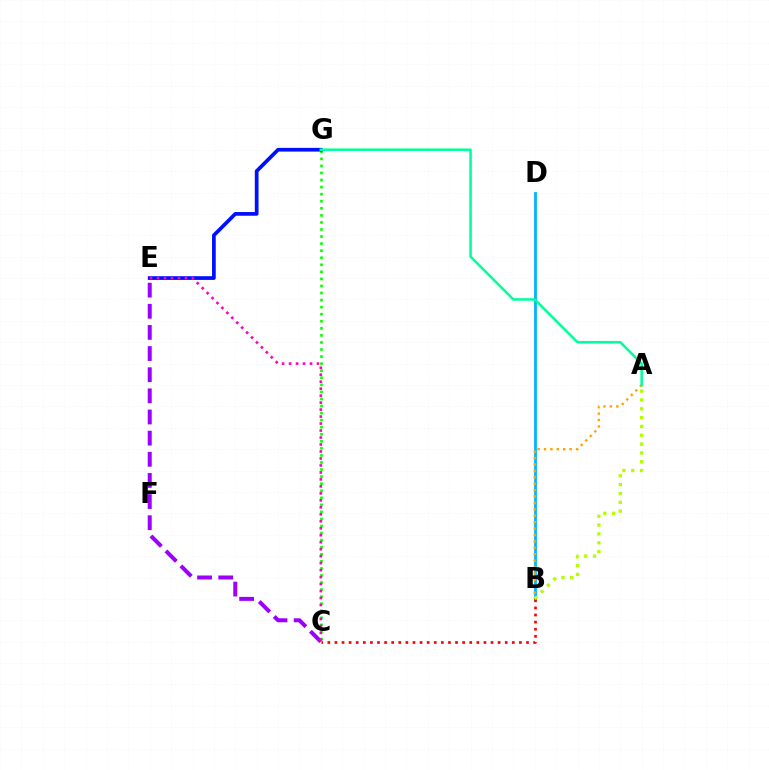{('B', 'D'): [{'color': '#00b5ff', 'line_style': 'solid', 'thickness': 2.01}], ('C', 'G'): [{'color': '#08ff00', 'line_style': 'dotted', 'thickness': 1.92}], ('E', 'G'): [{'color': '#0010ff', 'line_style': 'solid', 'thickness': 2.67}], ('B', 'C'): [{'color': '#ff0000', 'line_style': 'dotted', 'thickness': 1.93}], ('C', 'E'): [{'color': '#9b00ff', 'line_style': 'dashed', 'thickness': 2.87}, {'color': '#ff00bd', 'line_style': 'dotted', 'thickness': 1.9}], ('A', 'B'): [{'color': '#ffa500', 'line_style': 'dotted', 'thickness': 1.74}, {'color': '#b3ff00', 'line_style': 'dotted', 'thickness': 2.4}], ('A', 'G'): [{'color': '#00ff9d', 'line_style': 'solid', 'thickness': 1.84}]}